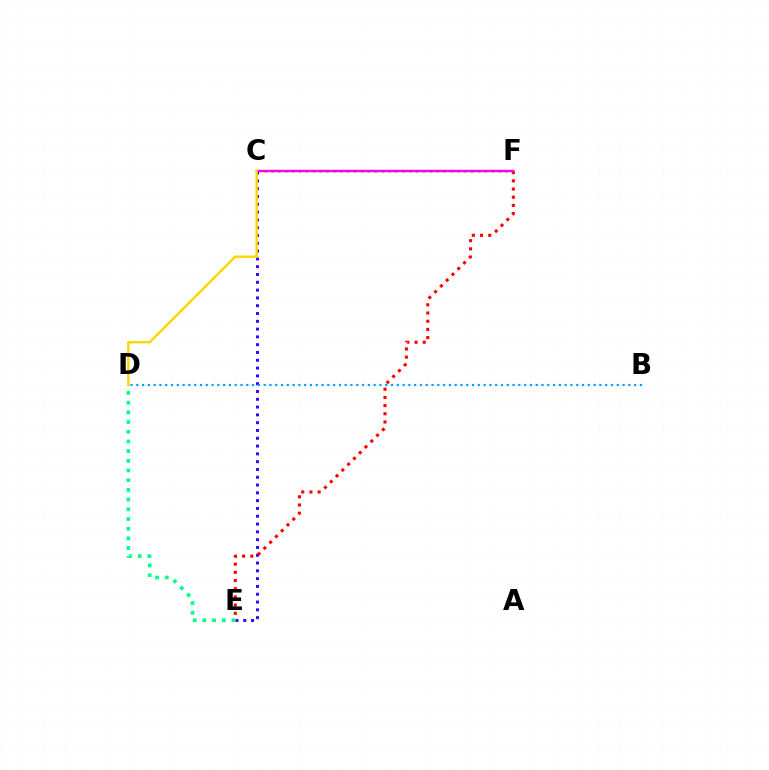{('C', 'F'): [{'color': '#4fff00', 'line_style': 'dotted', 'thickness': 1.87}, {'color': '#ff00ed', 'line_style': 'solid', 'thickness': 1.77}], ('C', 'E'): [{'color': '#3700ff', 'line_style': 'dotted', 'thickness': 2.12}], ('E', 'F'): [{'color': '#ff0000', 'line_style': 'dotted', 'thickness': 2.22}], ('C', 'D'): [{'color': '#ffd500', 'line_style': 'solid', 'thickness': 1.71}], ('B', 'D'): [{'color': '#009eff', 'line_style': 'dotted', 'thickness': 1.57}], ('D', 'E'): [{'color': '#00ff86', 'line_style': 'dotted', 'thickness': 2.63}]}